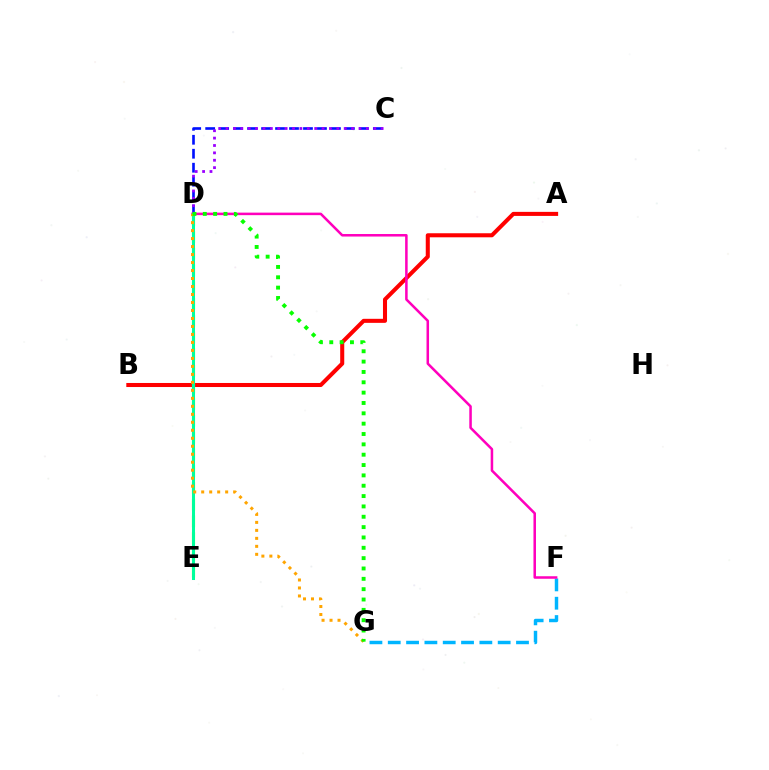{('F', 'G'): [{'color': '#00b5ff', 'line_style': 'dashed', 'thickness': 2.49}], ('C', 'D'): [{'color': '#0010ff', 'line_style': 'dashed', 'thickness': 1.9}, {'color': '#9b00ff', 'line_style': 'dotted', 'thickness': 2.01}], ('A', 'B'): [{'color': '#ff0000', 'line_style': 'solid', 'thickness': 2.91}], ('D', 'F'): [{'color': '#ff00bd', 'line_style': 'solid', 'thickness': 1.82}], ('D', 'E'): [{'color': '#b3ff00', 'line_style': 'dashed', 'thickness': 2.27}, {'color': '#00ff9d', 'line_style': 'solid', 'thickness': 2.17}], ('D', 'G'): [{'color': '#ffa500', 'line_style': 'dotted', 'thickness': 2.17}, {'color': '#08ff00', 'line_style': 'dotted', 'thickness': 2.81}]}